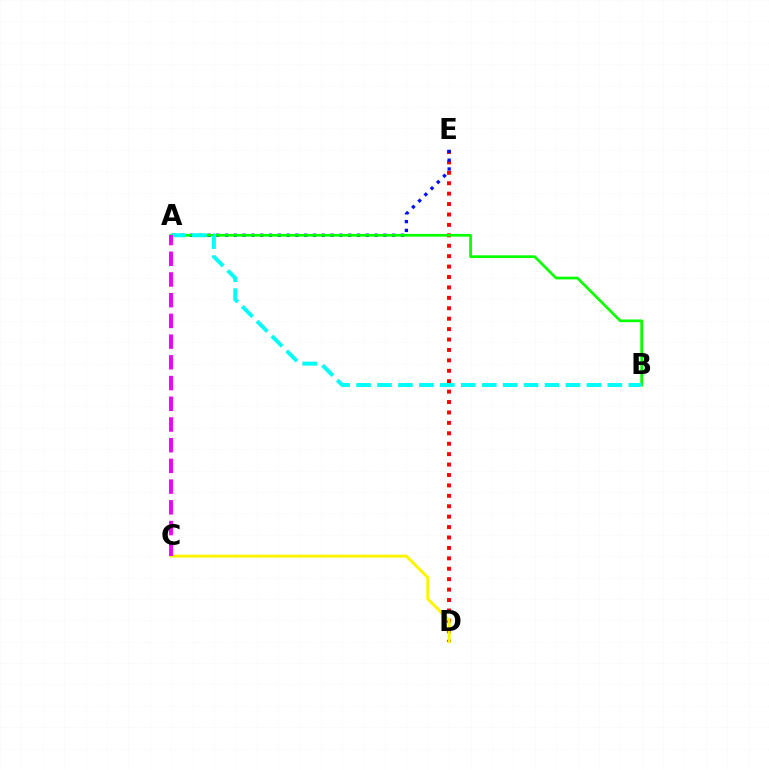{('D', 'E'): [{'color': '#ff0000', 'line_style': 'dotted', 'thickness': 2.83}], ('A', 'E'): [{'color': '#0010ff', 'line_style': 'dotted', 'thickness': 2.39}], ('A', 'B'): [{'color': '#08ff00', 'line_style': 'solid', 'thickness': 1.96}, {'color': '#00fff6', 'line_style': 'dashed', 'thickness': 2.84}], ('C', 'D'): [{'color': '#fcf500', 'line_style': 'solid', 'thickness': 2.14}], ('A', 'C'): [{'color': '#ee00ff', 'line_style': 'dashed', 'thickness': 2.81}]}